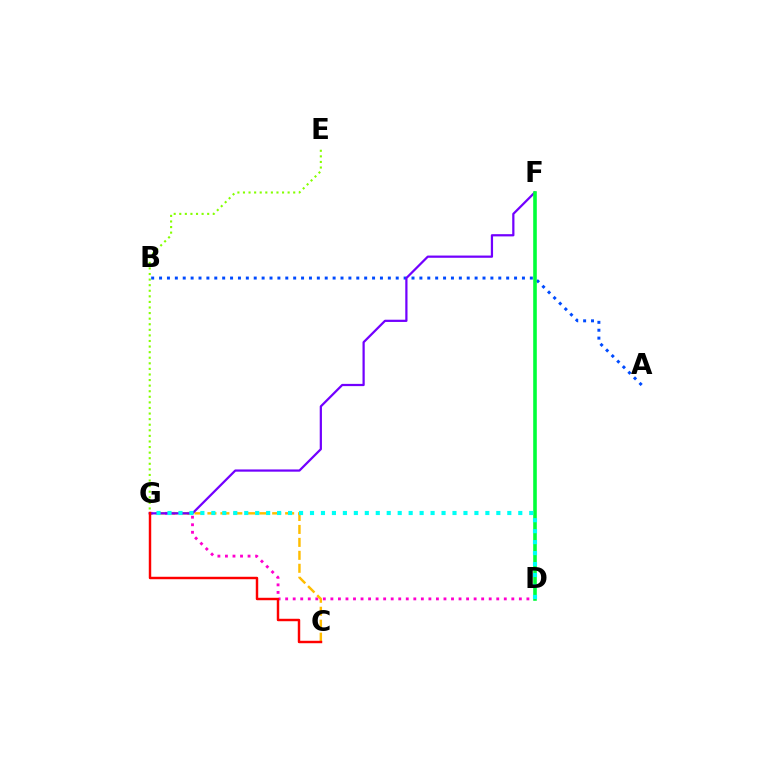{('A', 'B'): [{'color': '#004bff', 'line_style': 'dotted', 'thickness': 2.14}], ('D', 'G'): [{'color': '#ff00cf', 'line_style': 'dotted', 'thickness': 2.05}, {'color': '#00fff6', 'line_style': 'dotted', 'thickness': 2.98}], ('C', 'G'): [{'color': '#ffbd00', 'line_style': 'dashed', 'thickness': 1.76}, {'color': '#ff0000', 'line_style': 'solid', 'thickness': 1.76}], ('F', 'G'): [{'color': '#7200ff', 'line_style': 'solid', 'thickness': 1.61}], ('D', 'F'): [{'color': '#00ff39', 'line_style': 'solid', 'thickness': 2.59}], ('E', 'G'): [{'color': '#84ff00', 'line_style': 'dotted', 'thickness': 1.52}]}